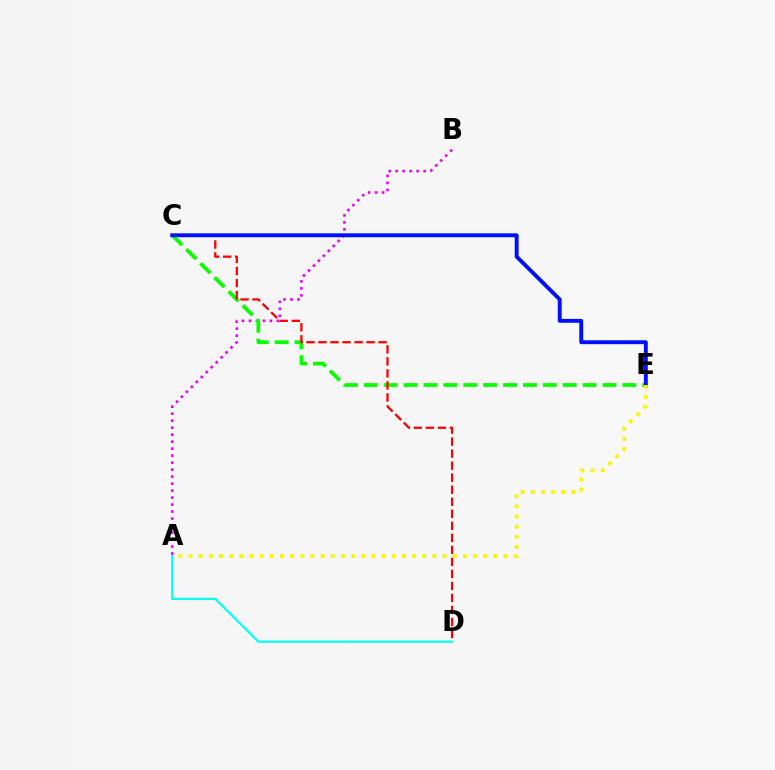{('A', 'B'): [{'color': '#ee00ff', 'line_style': 'dotted', 'thickness': 1.9}], ('C', 'E'): [{'color': '#08ff00', 'line_style': 'dashed', 'thickness': 2.7}, {'color': '#0010ff', 'line_style': 'solid', 'thickness': 2.82}], ('C', 'D'): [{'color': '#ff0000', 'line_style': 'dashed', 'thickness': 1.63}], ('A', 'D'): [{'color': '#00fff6', 'line_style': 'solid', 'thickness': 1.59}], ('A', 'E'): [{'color': '#fcf500', 'line_style': 'dotted', 'thickness': 2.76}]}